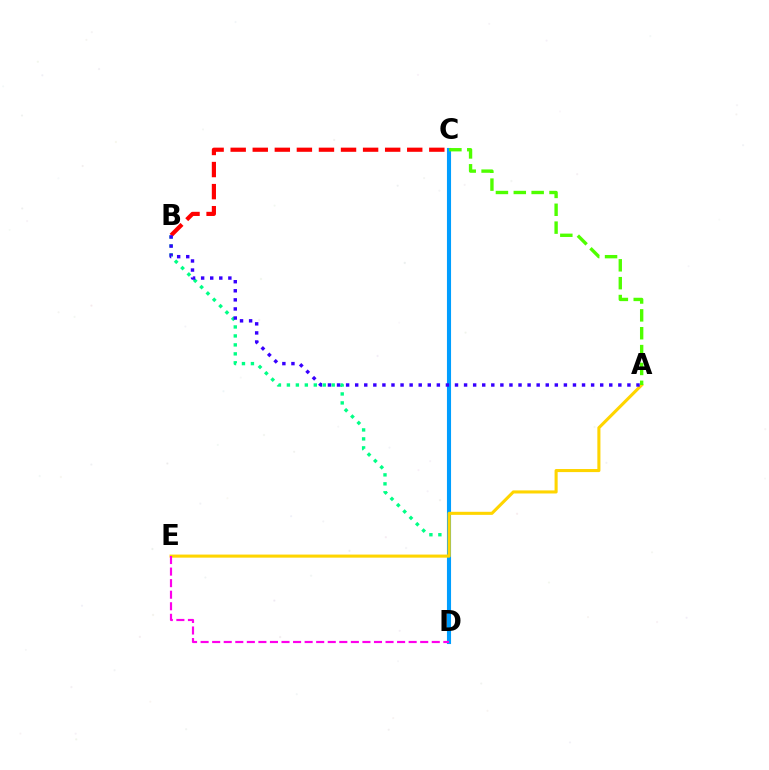{('B', 'D'): [{'color': '#00ff86', 'line_style': 'dotted', 'thickness': 2.44}], ('B', 'C'): [{'color': '#ff0000', 'line_style': 'dashed', 'thickness': 3.0}], ('C', 'D'): [{'color': '#009eff', 'line_style': 'solid', 'thickness': 2.95}], ('A', 'E'): [{'color': '#ffd500', 'line_style': 'solid', 'thickness': 2.22}], ('A', 'C'): [{'color': '#4fff00', 'line_style': 'dashed', 'thickness': 2.43}], ('A', 'B'): [{'color': '#3700ff', 'line_style': 'dotted', 'thickness': 2.47}], ('D', 'E'): [{'color': '#ff00ed', 'line_style': 'dashed', 'thickness': 1.57}]}